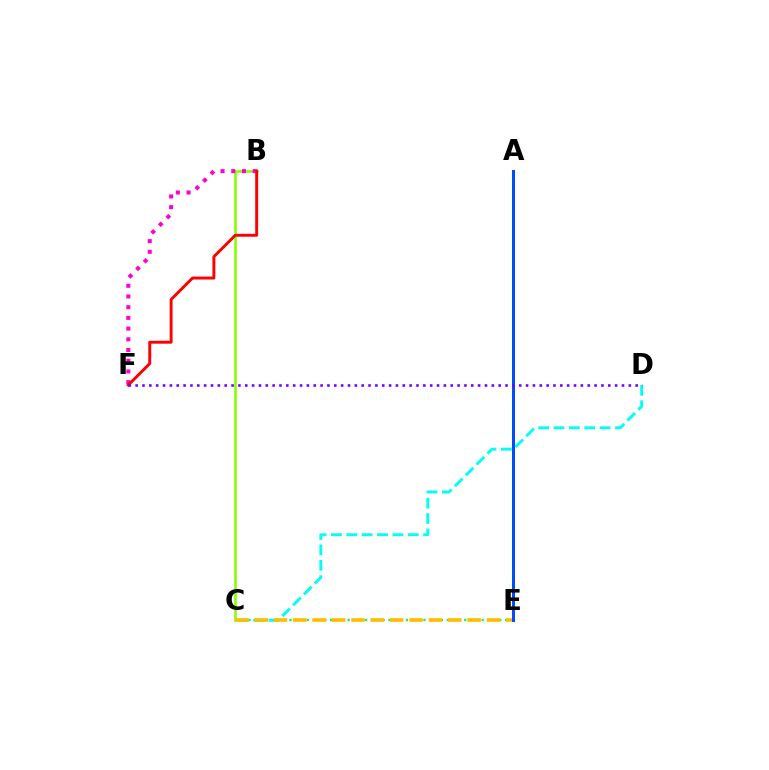{('C', 'E'): [{'color': '#00ff39', 'line_style': 'dotted', 'thickness': 1.58}, {'color': '#ffbd00', 'line_style': 'dashed', 'thickness': 2.63}], ('B', 'C'): [{'color': '#84ff00', 'line_style': 'solid', 'thickness': 1.85}], ('C', 'D'): [{'color': '#00fff6', 'line_style': 'dashed', 'thickness': 2.09}], ('B', 'F'): [{'color': '#ff00cf', 'line_style': 'dotted', 'thickness': 2.91}, {'color': '#ff0000', 'line_style': 'solid', 'thickness': 2.11}], ('A', 'E'): [{'color': '#004bff', 'line_style': 'solid', 'thickness': 2.14}], ('D', 'F'): [{'color': '#7200ff', 'line_style': 'dotted', 'thickness': 1.86}]}